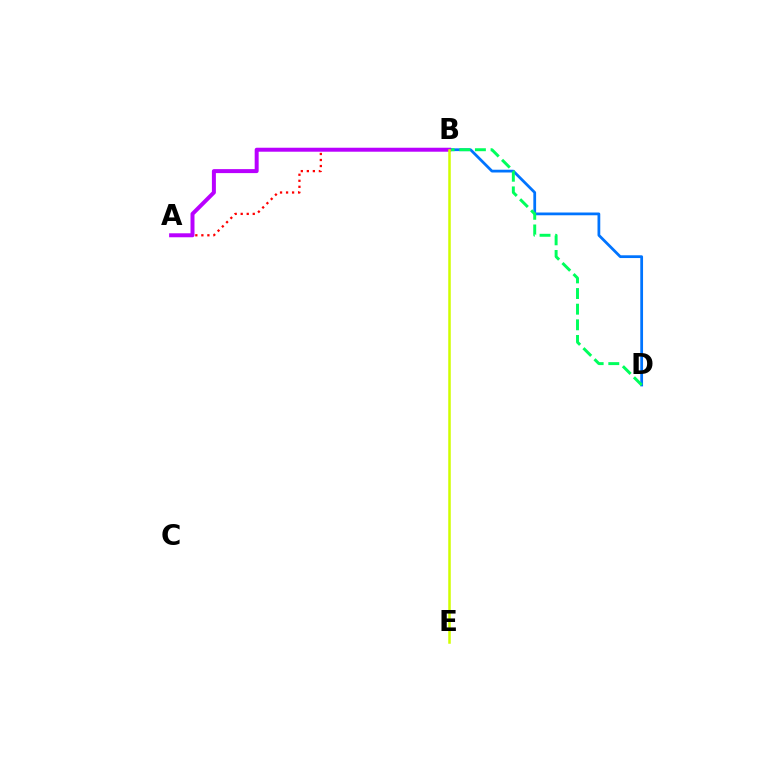{('B', 'D'): [{'color': '#0074ff', 'line_style': 'solid', 'thickness': 1.99}, {'color': '#00ff5c', 'line_style': 'dashed', 'thickness': 2.12}], ('A', 'B'): [{'color': '#ff0000', 'line_style': 'dotted', 'thickness': 1.64}, {'color': '#b900ff', 'line_style': 'solid', 'thickness': 2.86}], ('B', 'E'): [{'color': '#d1ff00', 'line_style': 'solid', 'thickness': 1.81}]}